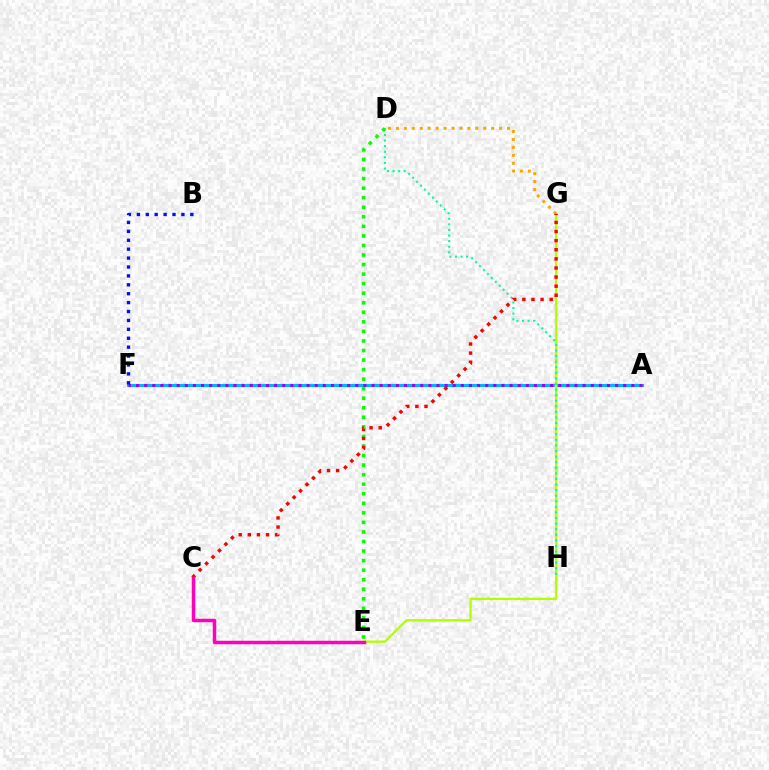{('A', 'F'): [{'color': '#00b5ff', 'line_style': 'solid', 'thickness': 2.26}, {'color': '#9b00ff', 'line_style': 'dotted', 'thickness': 2.21}], ('E', 'G'): [{'color': '#b3ff00', 'line_style': 'solid', 'thickness': 1.67}], ('D', 'H'): [{'color': '#00ff9d', 'line_style': 'dotted', 'thickness': 1.52}], ('D', 'G'): [{'color': '#ffa500', 'line_style': 'dotted', 'thickness': 2.16}], ('D', 'E'): [{'color': '#08ff00', 'line_style': 'dotted', 'thickness': 2.59}], ('B', 'F'): [{'color': '#0010ff', 'line_style': 'dotted', 'thickness': 2.42}], ('C', 'G'): [{'color': '#ff0000', 'line_style': 'dotted', 'thickness': 2.47}], ('C', 'E'): [{'color': '#ff00bd', 'line_style': 'solid', 'thickness': 2.5}]}